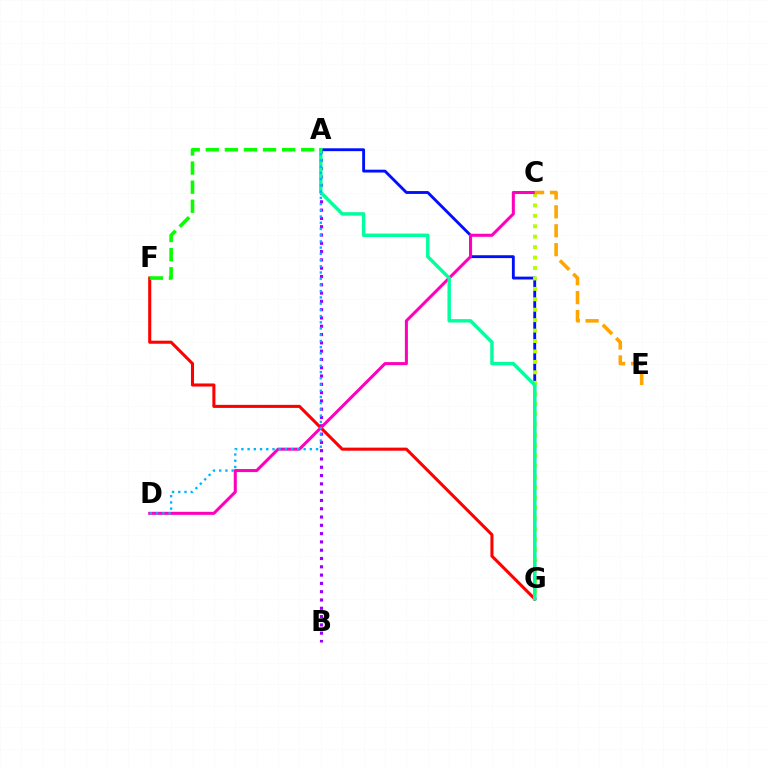{('A', 'B'): [{'color': '#9b00ff', 'line_style': 'dotted', 'thickness': 2.25}], ('A', 'G'): [{'color': '#0010ff', 'line_style': 'solid', 'thickness': 2.06}, {'color': '#00ff9d', 'line_style': 'solid', 'thickness': 2.47}], ('C', 'G'): [{'color': '#b3ff00', 'line_style': 'dotted', 'thickness': 2.83}], ('F', 'G'): [{'color': '#ff0000', 'line_style': 'solid', 'thickness': 2.21}], ('C', 'D'): [{'color': '#ff00bd', 'line_style': 'solid', 'thickness': 2.19}], ('A', 'D'): [{'color': '#00b5ff', 'line_style': 'dotted', 'thickness': 1.69}], ('A', 'F'): [{'color': '#08ff00', 'line_style': 'dashed', 'thickness': 2.59}], ('C', 'E'): [{'color': '#ffa500', 'line_style': 'dashed', 'thickness': 2.57}]}